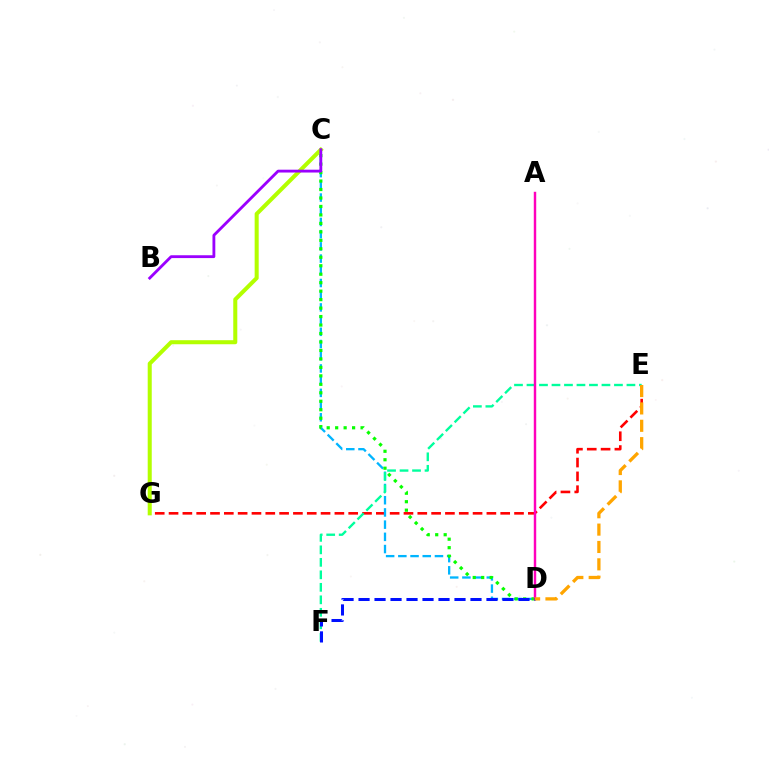{('E', 'G'): [{'color': '#ff0000', 'line_style': 'dashed', 'thickness': 1.88}], ('C', 'D'): [{'color': '#00b5ff', 'line_style': 'dashed', 'thickness': 1.66}, {'color': '#08ff00', 'line_style': 'dotted', 'thickness': 2.3}], ('E', 'F'): [{'color': '#00ff9d', 'line_style': 'dashed', 'thickness': 1.7}], ('C', 'G'): [{'color': '#b3ff00', 'line_style': 'solid', 'thickness': 2.91}], ('A', 'D'): [{'color': '#ff00bd', 'line_style': 'solid', 'thickness': 1.76}], ('D', 'F'): [{'color': '#0010ff', 'line_style': 'dashed', 'thickness': 2.17}], ('D', 'E'): [{'color': '#ffa500', 'line_style': 'dashed', 'thickness': 2.36}], ('B', 'C'): [{'color': '#9b00ff', 'line_style': 'solid', 'thickness': 2.04}]}